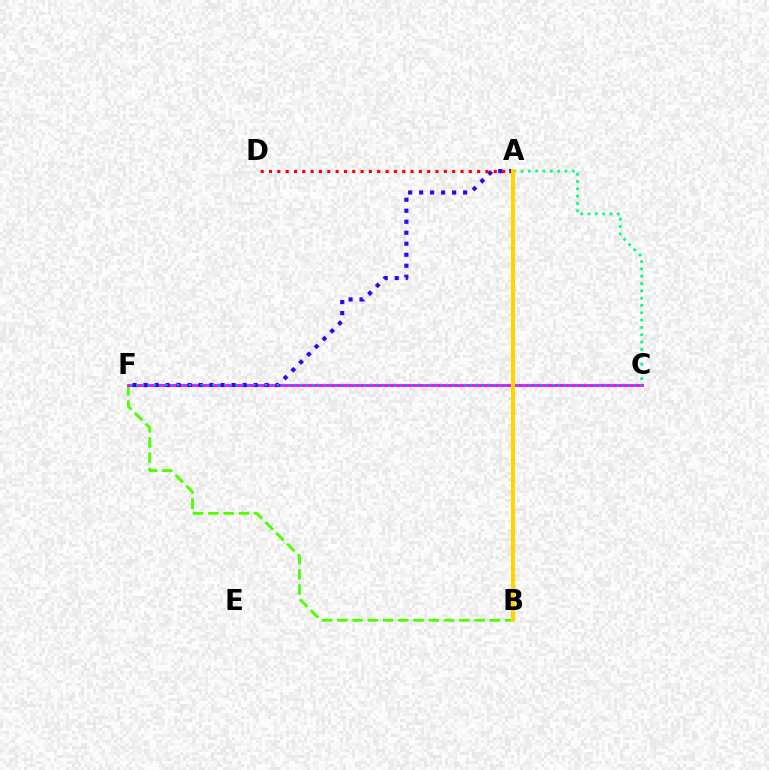{('B', 'F'): [{'color': '#4fff00', 'line_style': 'dashed', 'thickness': 2.07}], ('A', 'C'): [{'color': '#00ff86', 'line_style': 'dotted', 'thickness': 1.99}], ('C', 'F'): [{'color': '#ff00ed', 'line_style': 'solid', 'thickness': 2.03}, {'color': '#009eff', 'line_style': 'dotted', 'thickness': 1.59}], ('A', 'F'): [{'color': '#3700ff', 'line_style': 'dotted', 'thickness': 2.99}], ('A', 'D'): [{'color': '#ff0000', 'line_style': 'dotted', 'thickness': 2.26}], ('A', 'B'): [{'color': '#ffd500', 'line_style': 'solid', 'thickness': 2.93}]}